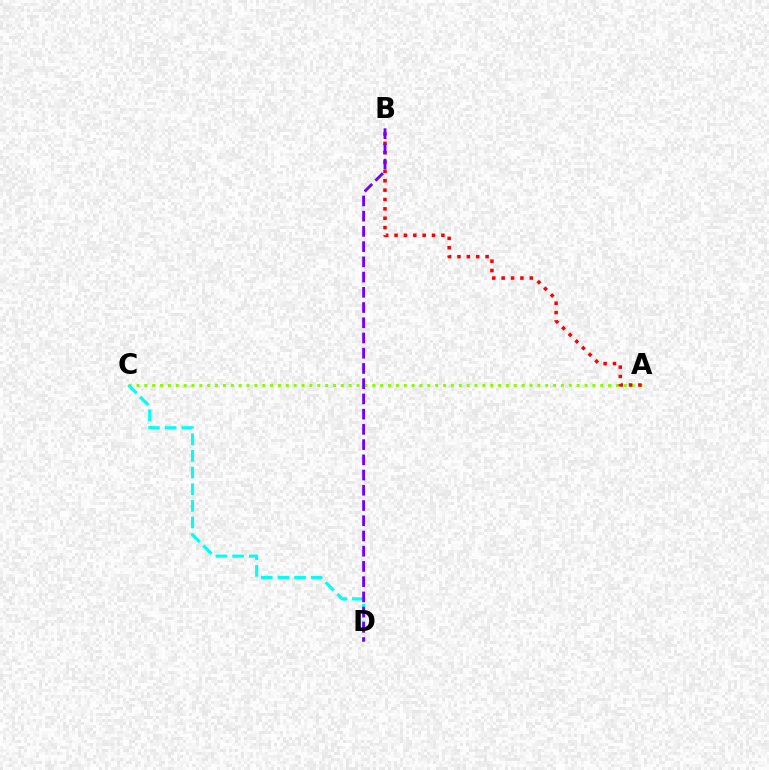{('A', 'C'): [{'color': '#84ff00', 'line_style': 'dotted', 'thickness': 2.14}], ('A', 'B'): [{'color': '#ff0000', 'line_style': 'dotted', 'thickness': 2.55}], ('C', 'D'): [{'color': '#00fff6', 'line_style': 'dashed', 'thickness': 2.26}], ('B', 'D'): [{'color': '#7200ff', 'line_style': 'dashed', 'thickness': 2.07}]}